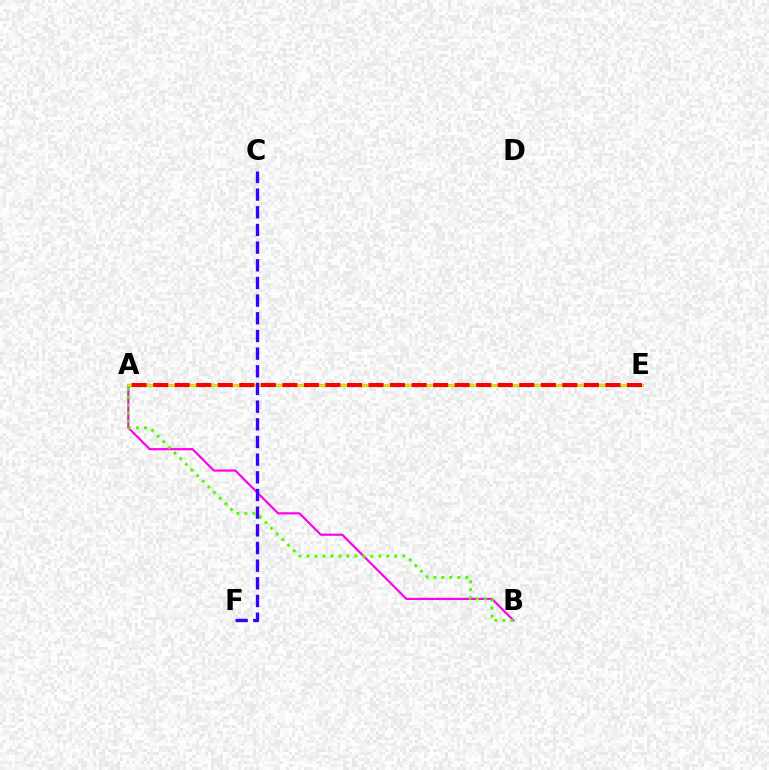{('A', 'B'): [{'color': '#ff00ed', 'line_style': 'solid', 'thickness': 1.57}, {'color': '#4fff00', 'line_style': 'dotted', 'thickness': 2.17}], ('A', 'E'): [{'color': '#009eff', 'line_style': 'solid', 'thickness': 1.84}, {'color': '#00ff86', 'line_style': 'dotted', 'thickness': 2.51}, {'color': '#ffd500', 'line_style': 'solid', 'thickness': 1.86}, {'color': '#ff0000', 'line_style': 'dashed', 'thickness': 2.93}], ('C', 'F'): [{'color': '#3700ff', 'line_style': 'dashed', 'thickness': 2.4}]}